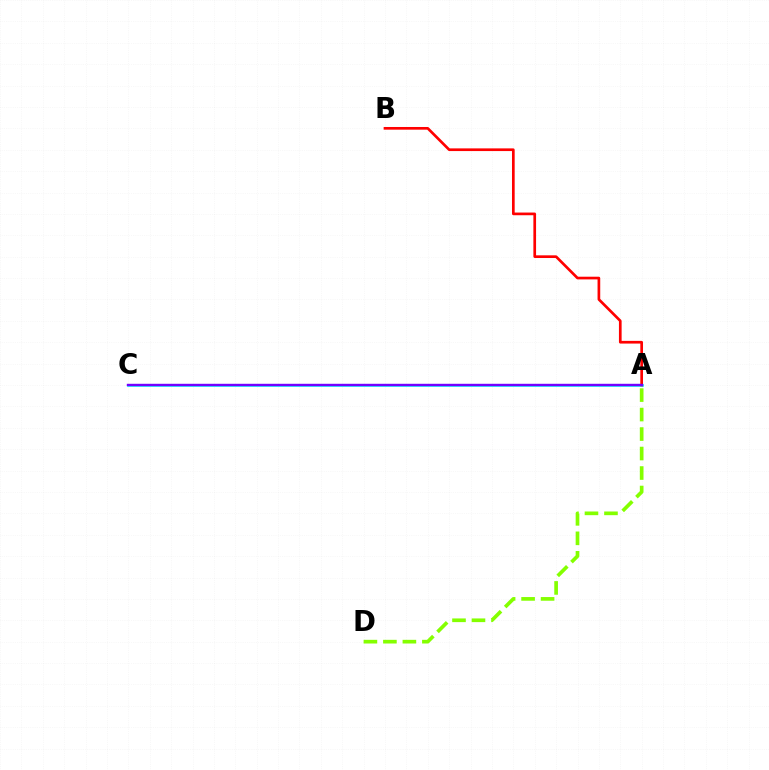{('A', 'C'): [{'color': '#00fff6', 'line_style': 'solid', 'thickness': 1.89}, {'color': '#7200ff', 'line_style': 'solid', 'thickness': 1.74}], ('A', 'B'): [{'color': '#ff0000', 'line_style': 'solid', 'thickness': 1.93}], ('A', 'D'): [{'color': '#84ff00', 'line_style': 'dashed', 'thickness': 2.65}]}